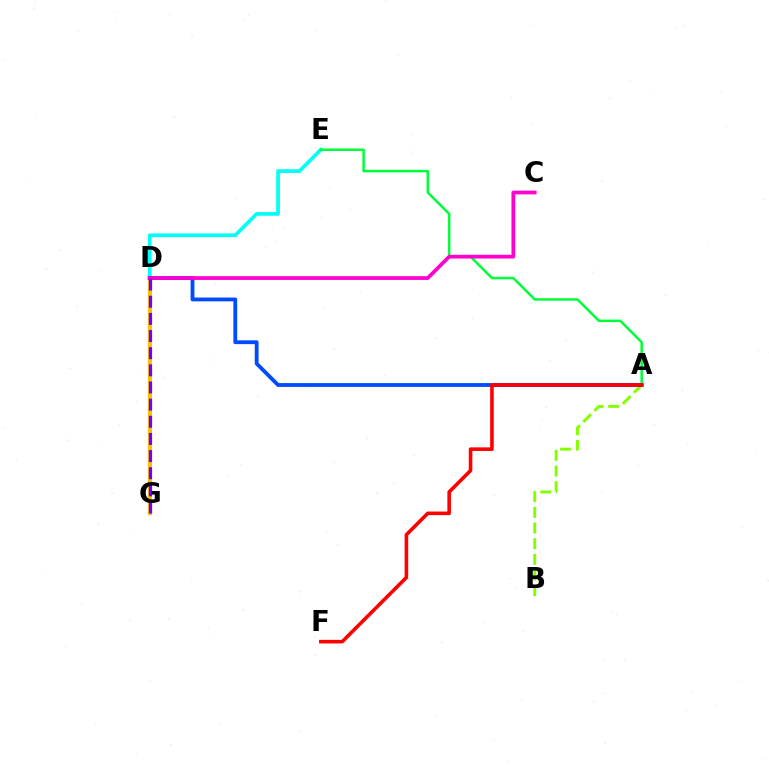{('E', 'G'): [{'color': '#00fff6', 'line_style': 'solid', 'thickness': 2.67}], ('D', 'G'): [{'color': '#ffbd00', 'line_style': 'solid', 'thickness': 2.82}, {'color': '#7200ff', 'line_style': 'dashed', 'thickness': 2.33}], ('A', 'E'): [{'color': '#00ff39', 'line_style': 'solid', 'thickness': 1.8}], ('A', 'B'): [{'color': '#84ff00', 'line_style': 'dashed', 'thickness': 2.13}], ('A', 'D'): [{'color': '#004bff', 'line_style': 'solid', 'thickness': 2.75}], ('A', 'F'): [{'color': '#ff0000', 'line_style': 'solid', 'thickness': 2.59}], ('C', 'D'): [{'color': '#ff00cf', 'line_style': 'solid', 'thickness': 2.69}]}